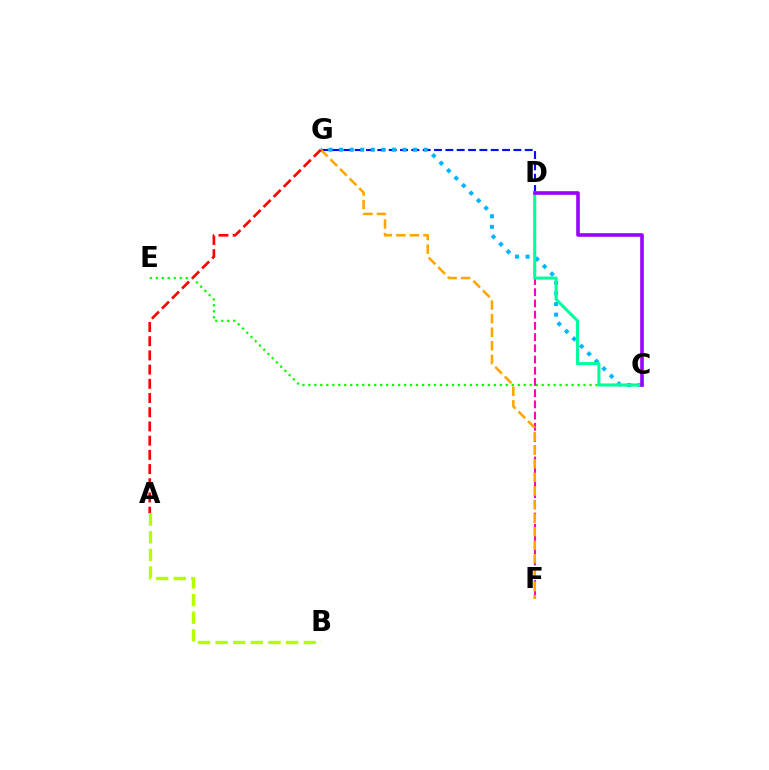{('C', 'E'): [{'color': '#08ff00', 'line_style': 'dotted', 'thickness': 1.63}], ('D', 'G'): [{'color': '#0010ff', 'line_style': 'dashed', 'thickness': 1.54}], ('C', 'G'): [{'color': '#00b5ff', 'line_style': 'dotted', 'thickness': 2.87}], ('D', 'F'): [{'color': '#ff00bd', 'line_style': 'dashed', 'thickness': 1.52}], ('F', 'G'): [{'color': '#ffa500', 'line_style': 'dashed', 'thickness': 1.84}], ('C', 'D'): [{'color': '#00ff9d', 'line_style': 'solid', 'thickness': 2.2}, {'color': '#9b00ff', 'line_style': 'solid', 'thickness': 2.6}], ('A', 'G'): [{'color': '#ff0000', 'line_style': 'dashed', 'thickness': 1.93}], ('A', 'B'): [{'color': '#b3ff00', 'line_style': 'dashed', 'thickness': 2.39}]}